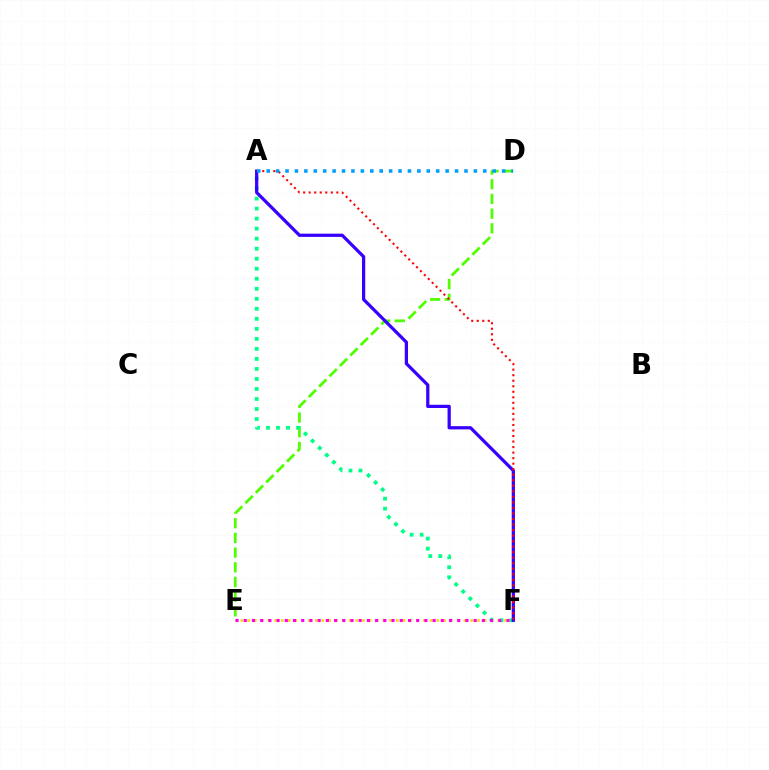{('E', 'F'): [{'color': '#ffd500', 'line_style': 'dotted', 'thickness': 1.84}, {'color': '#ff00ed', 'line_style': 'dotted', 'thickness': 2.23}], ('D', 'E'): [{'color': '#4fff00', 'line_style': 'dashed', 'thickness': 2.0}], ('A', 'F'): [{'color': '#00ff86', 'line_style': 'dotted', 'thickness': 2.72}, {'color': '#3700ff', 'line_style': 'solid', 'thickness': 2.33}, {'color': '#ff0000', 'line_style': 'dotted', 'thickness': 1.5}], ('A', 'D'): [{'color': '#009eff', 'line_style': 'dotted', 'thickness': 2.56}]}